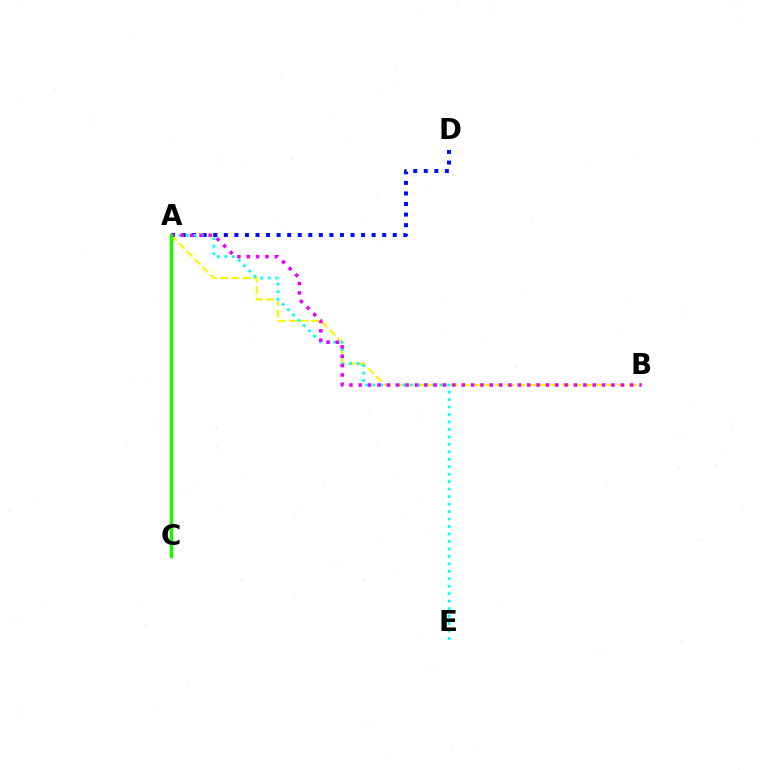{('A', 'B'): [{'color': '#fcf500', 'line_style': 'dashed', 'thickness': 1.51}, {'color': '#ee00ff', 'line_style': 'dotted', 'thickness': 2.54}], ('A', 'C'): [{'color': '#ff0000', 'line_style': 'solid', 'thickness': 2.36}, {'color': '#08ff00', 'line_style': 'solid', 'thickness': 2.3}], ('A', 'D'): [{'color': '#0010ff', 'line_style': 'dotted', 'thickness': 2.87}], ('A', 'E'): [{'color': '#00fff6', 'line_style': 'dotted', 'thickness': 2.03}]}